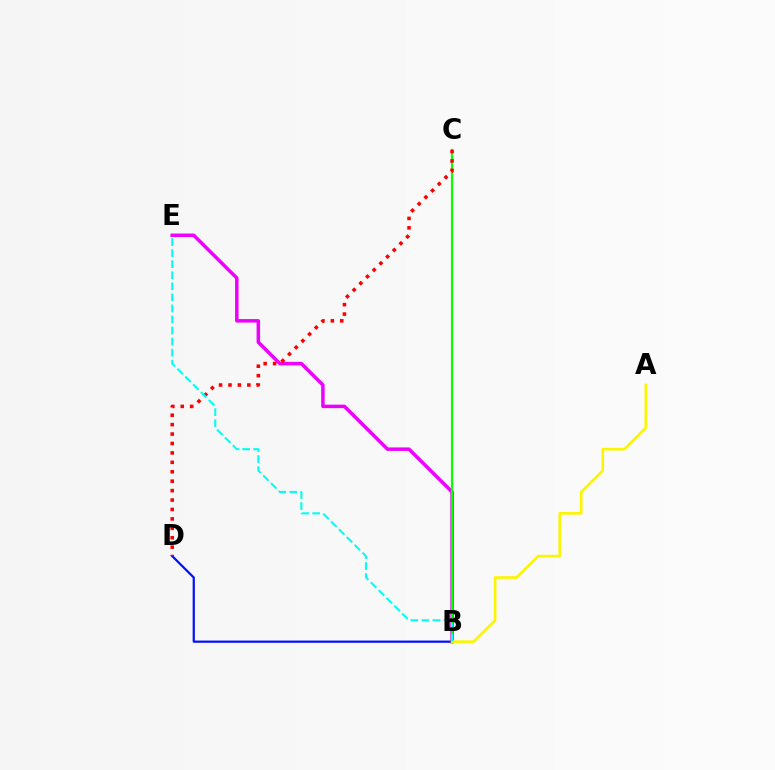{('B', 'E'): [{'color': '#ee00ff', 'line_style': 'solid', 'thickness': 2.52}, {'color': '#00fff6', 'line_style': 'dashed', 'thickness': 1.5}], ('B', 'D'): [{'color': '#0010ff', 'line_style': 'solid', 'thickness': 1.59}], ('B', 'C'): [{'color': '#08ff00', 'line_style': 'solid', 'thickness': 1.58}], ('A', 'B'): [{'color': '#fcf500', 'line_style': 'solid', 'thickness': 1.91}], ('C', 'D'): [{'color': '#ff0000', 'line_style': 'dotted', 'thickness': 2.56}]}